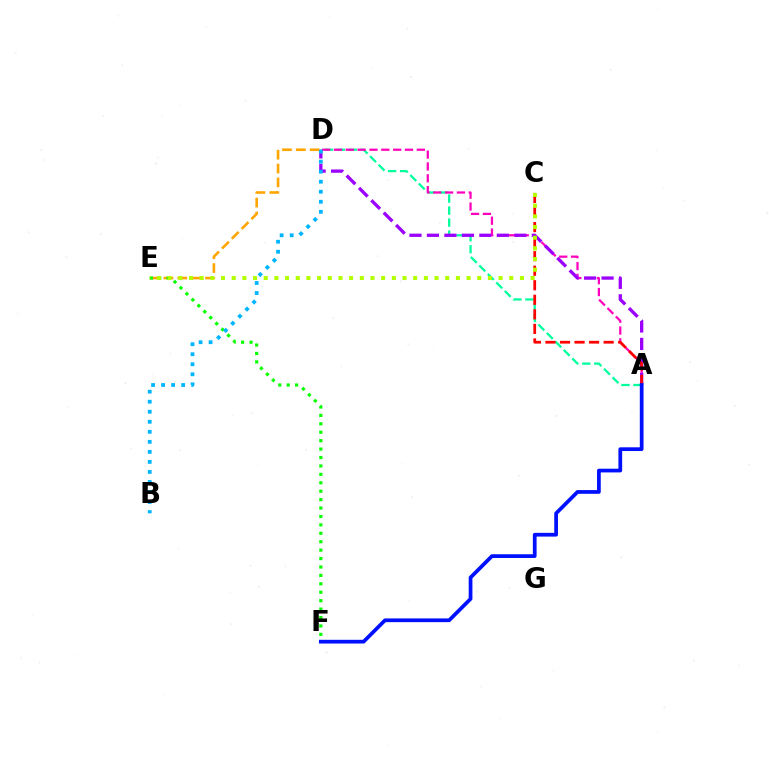{('A', 'D'): [{'color': '#00ff9d', 'line_style': 'dashed', 'thickness': 1.63}, {'color': '#ff00bd', 'line_style': 'dashed', 'thickness': 1.61}, {'color': '#9b00ff', 'line_style': 'dashed', 'thickness': 2.38}], ('D', 'E'): [{'color': '#ffa500', 'line_style': 'dashed', 'thickness': 1.88}], ('A', 'C'): [{'color': '#ff0000', 'line_style': 'dashed', 'thickness': 1.98}], ('E', 'F'): [{'color': '#08ff00', 'line_style': 'dotted', 'thickness': 2.29}], ('C', 'E'): [{'color': '#b3ff00', 'line_style': 'dotted', 'thickness': 2.9}], ('A', 'F'): [{'color': '#0010ff', 'line_style': 'solid', 'thickness': 2.69}], ('B', 'D'): [{'color': '#00b5ff', 'line_style': 'dotted', 'thickness': 2.73}]}